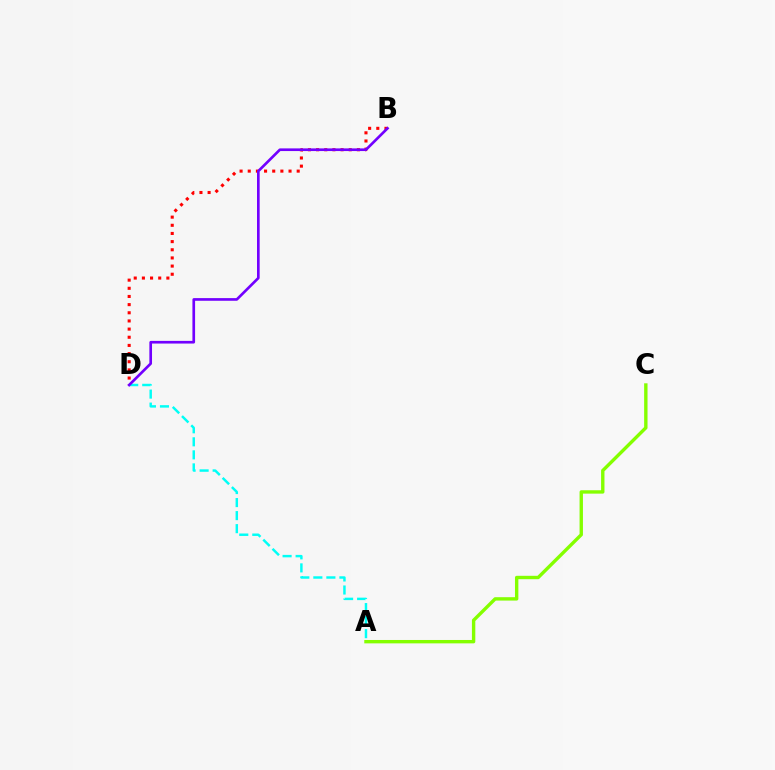{('B', 'D'): [{'color': '#ff0000', 'line_style': 'dotted', 'thickness': 2.22}, {'color': '#7200ff', 'line_style': 'solid', 'thickness': 1.92}], ('A', 'D'): [{'color': '#00fff6', 'line_style': 'dashed', 'thickness': 1.77}], ('A', 'C'): [{'color': '#84ff00', 'line_style': 'solid', 'thickness': 2.44}]}